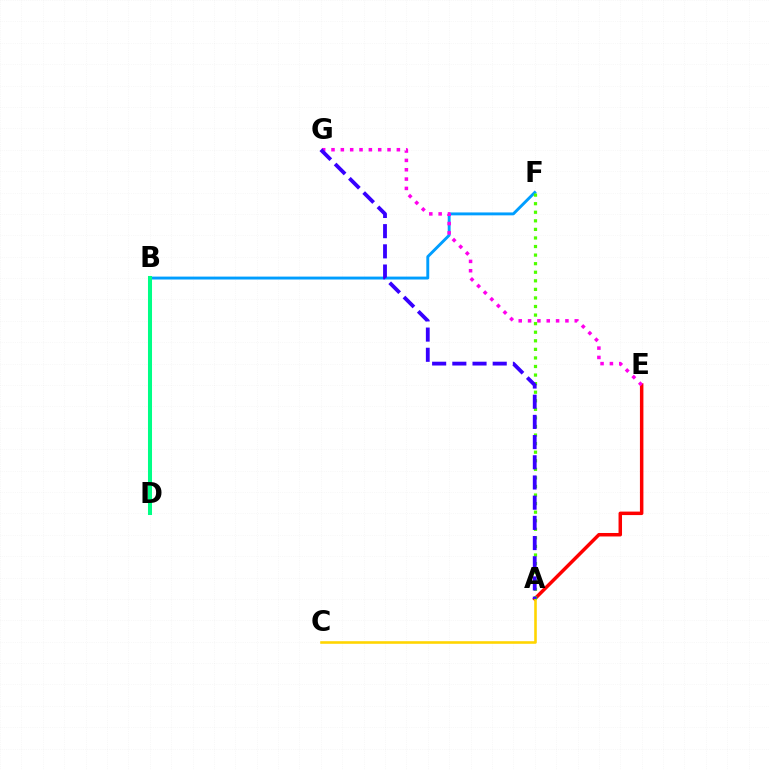{('B', 'F'): [{'color': '#009eff', 'line_style': 'solid', 'thickness': 2.09}], ('A', 'E'): [{'color': '#ff0000', 'line_style': 'solid', 'thickness': 2.51}], ('A', 'C'): [{'color': '#ffd500', 'line_style': 'solid', 'thickness': 1.87}], ('E', 'G'): [{'color': '#ff00ed', 'line_style': 'dotted', 'thickness': 2.54}], ('A', 'F'): [{'color': '#4fff00', 'line_style': 'dotted', 'thickness': 2.33}], ('A', 'G'): [{'color': '#3700ff', 'line_style': 'dashed', 'thickness': 2.74}], ('B', 'D'): [{'color': '#00ff86', 'line_style': 'solid', 'thickness': 2.91}]}